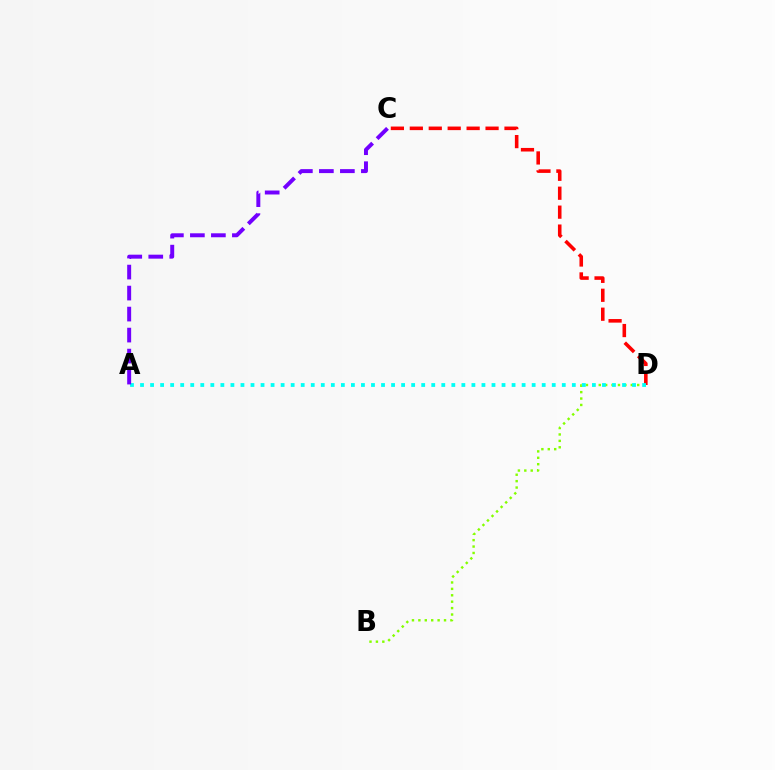{('B', 'D'): [{'color': '#84ff00', 'line_style': 'dotted', 'thickness': 1.74}], ('C', 'D'): [{'color': '#ff0000', 'line_style': 'dashed', 'thickness': 2.57}], ('A', 'D'): [{'color': '#00fff6', 'line_style': 'dotted', 'thickness': 2.73}], ('A', 'C'): [{'color': '#7200ff', 'line_style': 'dashed', 'thickness': 2.85}]}